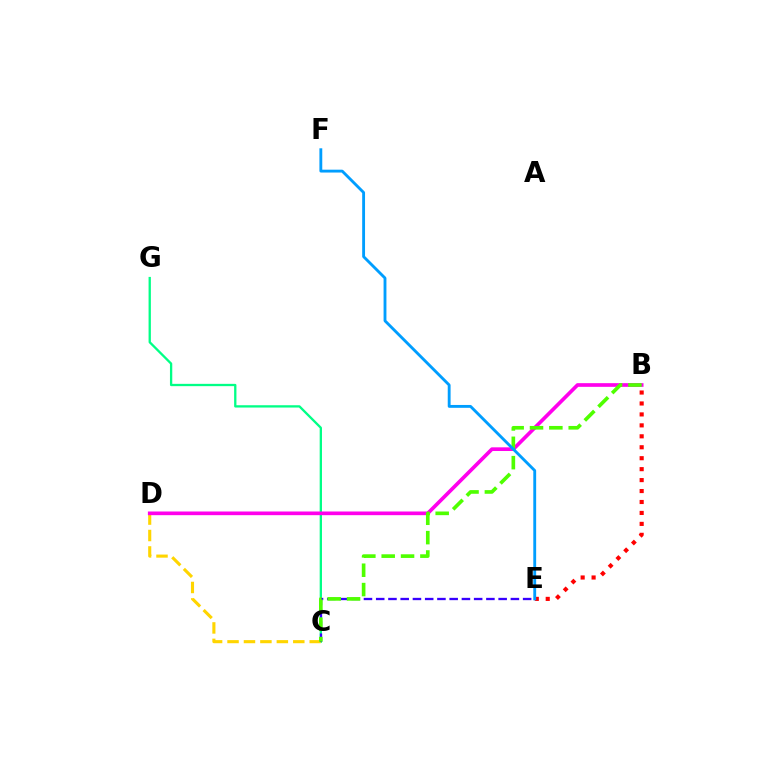{('C', 'G'): [{'color': '#00ff86', 'line_style': 'solid', 'thickness': 1.66}], ('C', 'D'): [{'color': '#ffd500', 'line_style': 'dashed', 'thickness': 2.23}], ('C', 'E'): [{'color': '#3700ff', 'line_style': 'dashed', 'thickness': 1.66}], ('B', 'D'): [{'color': '#ff00ed', 'line_style': 'solid', 'thickness': 2.64}], ('B', 'C'): [{'color': '#4fff00', 'line_style': 'dashed', 'thickness': 2.63}], ('B', 'E'): [{'color': '#ff0000', 'line_style': 'dotted', 'thickness': 2.97}], ('E', 'F'): [{'color': '#009eff', 'line_style': 'solid', 'thickness': 2.06}]}